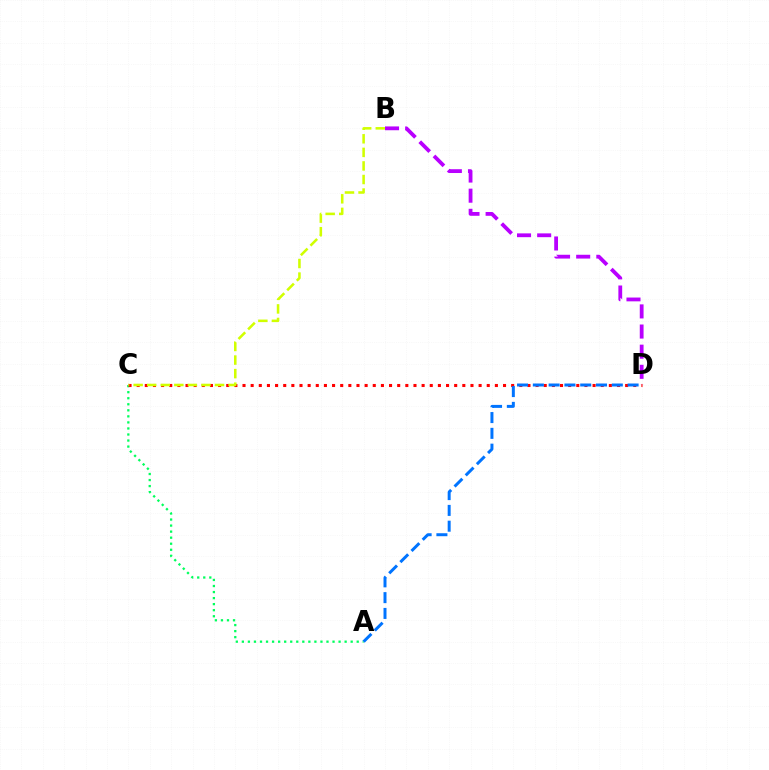{('A', 'C'): [{'color': '#00ff5c', 'line_style': 'dotted', 'thickness': 1.64}], ('C', 'D'): [{'color': '#ff0000', 'line_style': 'dotted', 'thickness': 2.21}], ('A', 'D'): [{'color': '#0074ff', 'line_style': 'dashed', 'thickness': 2.15}], ('B', 'D'): [{'color': '#b900ff', 'line_style': 'dashed', 'thickness': 2.74}], ('B', 'C'): [{'color': '#d1ff00', 'line_style': 'dashed', 'thickness': 1.84}]}